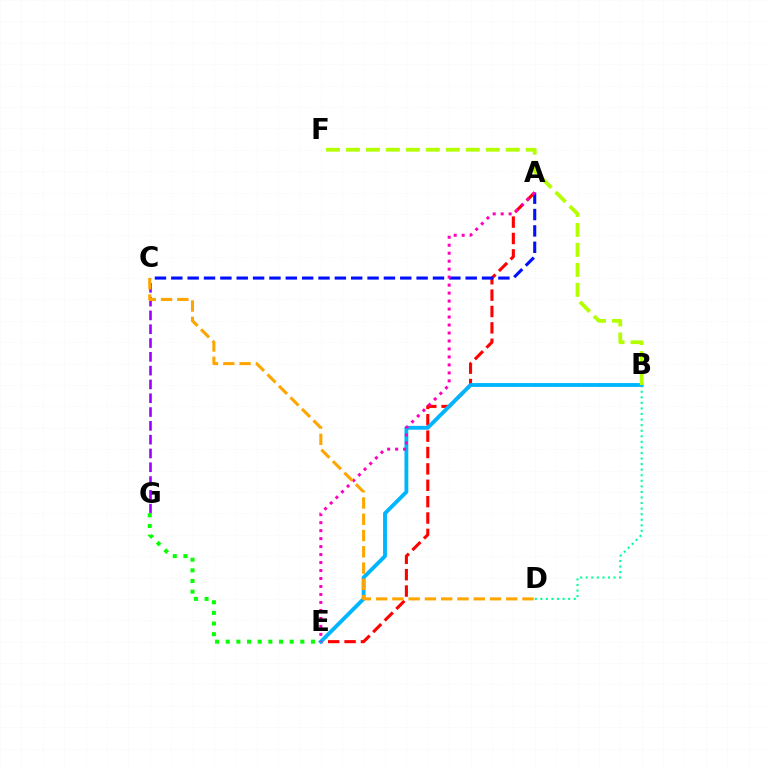{('A', 'E'): [{'color': '#ff0000', 'line_style': 'dashed', 'thickness': 2.22}, {'color': '#ff00bd', 'line_style': 'dotted', 'thickness': 2.17}], ('C', 'G'): [{'color': '#9b00ff', 'line_style': 'dashed', 'thickness': 1.88}], ('B', 'D'): [{'color': '#00ff9d', 'line_style': 'dotted', 'thickness': 1.51}], ('B', 'E'): [{'color': '#00b5ff', 'line_style': 'solid', 'thickness': 2.77}], ('A', 'C'): [{'color': '#0010ff', 'line_style': 'dashed', 'thickness': 2.22}], ('E', 'G'): [{'color': '#08ff00', 'line_style': 'dotted', 'thickness': 2.89}], ('B', 'F'): [{'color': '#b3ff00', 'line_style': 'dashed', 'thickness': 2.71}], ('C', 'D'): [{'color': '#ffa500', 'line_style': 'dashed', 'thickness': 2.21}]}